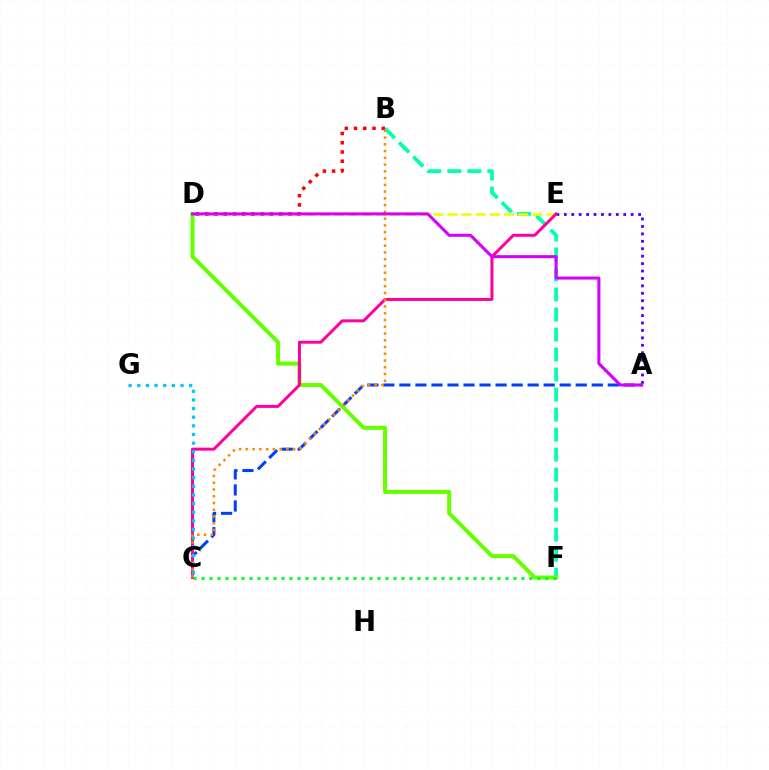{('B', 'F'): [{'color': '#00ffaf', 'line_style': 'dashed', 'thickness': 2.72}], ('A', 'C'): [{'color': '#003fff', 'line_style': 'dashed', 'thickness': 2.18}], ('A', 'E'): [{'color': '#4f00ff', 'line_style': 'dotted', 'thickness': 2.02}], ('D', 'E'): [{'color': '#eeff00', 'line_style': 'dashed', 'thickness': 1.93}], ('D', 'F'): [{'color': '#66ff00', 'line_style': 'solid', 'thickness': 2.87}], ('B', 'D'): [{'color': '#ff0000', 'line_style': 'dotted', 'thickness': 2.51}], ('C', 'E'): [{'color': '#ff00a0', 'line_style': 'solid', 'thickness': 2.16}], ('B', 'C'): [{'color': '#ff8800', 'line_style': 'dotted', 'thickness': 1.84}], ('A', 'D'): [{'color': '#d600ff', 'line_style': 'solid', 'thickness': 2.19}], ('C', 'G'): [{'color': '#00c7ff', 'line_style': 'dotted', 'thickness': 2.35}], ('C', 'F'): [{'color': '#00ff27', 'line_style': 'dotted', 'thickness': 2.17}]}